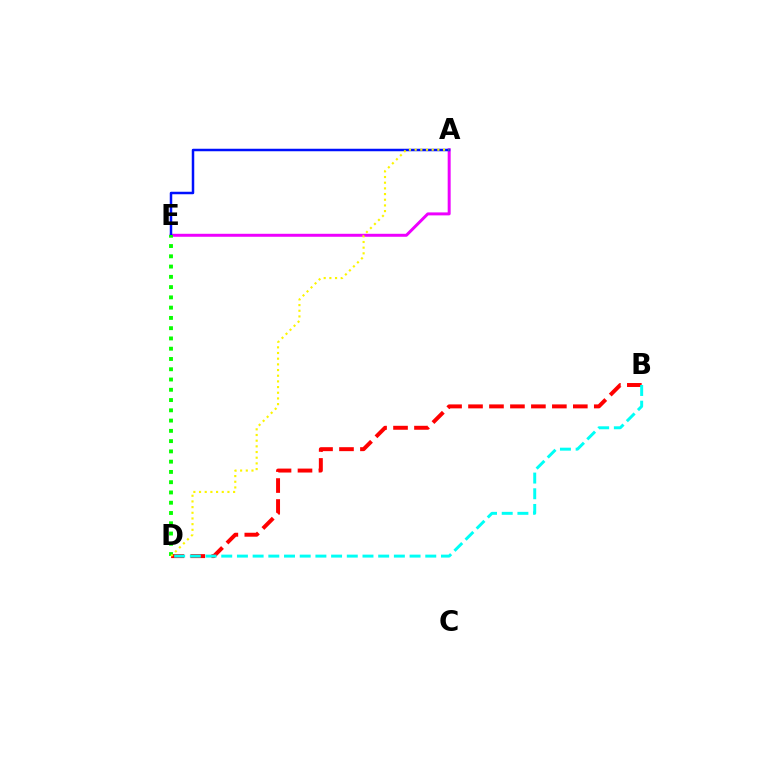{('B', 'D'): [{'color': '#ff0000', 'line_style': 'dashed', 'thickness': 2.85}, {'color': '#00fff6', 'line_style': 'dashed', 'thickness': 2.13}], ('A', 'E'): [{'color': '#ee00ff', 'line_style': 'solid', 'thickness': 2.14}, {'color': '#0010ff', 'line_style': 'solid', 'thickness': 1.8}], ('D', 'E'): [{'color': '#08ff00', 'line_style': 'dotted', 'thickness': 2.79}], ('A', 'D'): [{'color': '#fcf500', 'line_style': 'dotted', 'thickness': 1.54}]}